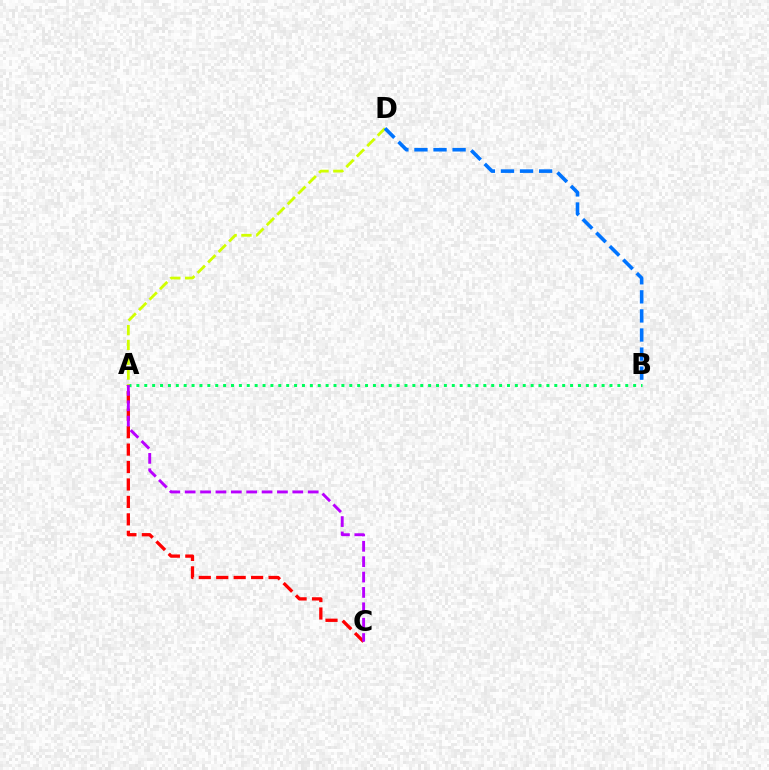{('A', 'C'): [{'color': '#ff0000', 'line_style': 'dashed', 'thickness': 2.37}, {'color': '#b900ff', 'line_style': 'dashed', 'thickness': 2.09}], ('A', 'B'): [{'color': '#00ff5c', 'line_style': 'dotted', 'thickness': 2.14}], ('A', 'D'): [{'color': '#d1ff00', 'line_style': 'dashed', 'thickness': 2.01}], ('B', 'D'): [{'color': '#0074ff', 'line_style': 'dashed', 'thickness': 2.59}]}